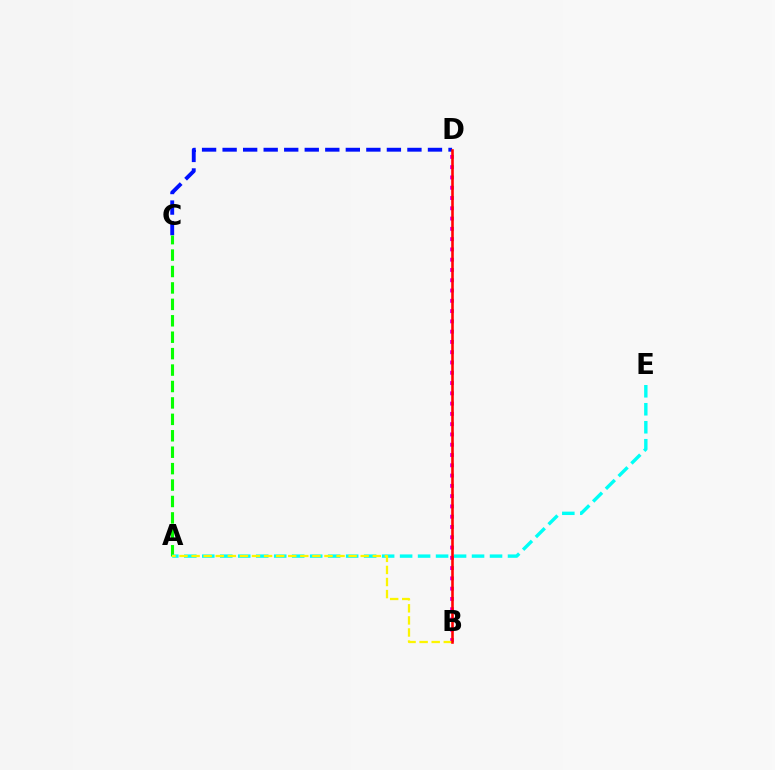{('C', 'D'): [{'color': '#0010ff', 'line_style': 'dashed', 'thickness': 2.79}], ('A', 'C'): [{'color': '#08ff00', 'line_style': 'dashed', 'thickness': 2.23}], ('A', 'E'): [{'color': '#00fff6', 'line_style': 'dashed', 'thickness': 2.44}], ('B', 'D'): [{'color': '#ee00ff', 'line_style': 'dotted', 'thickness': 2.79}, {'color': '#ff0000', 'line_style': 'solid', 'thickness': 1.86}], ('A', 'B'): [{'color': '#fcf500', 'line_style': 'dashed', 'thickness': 1.64}]}